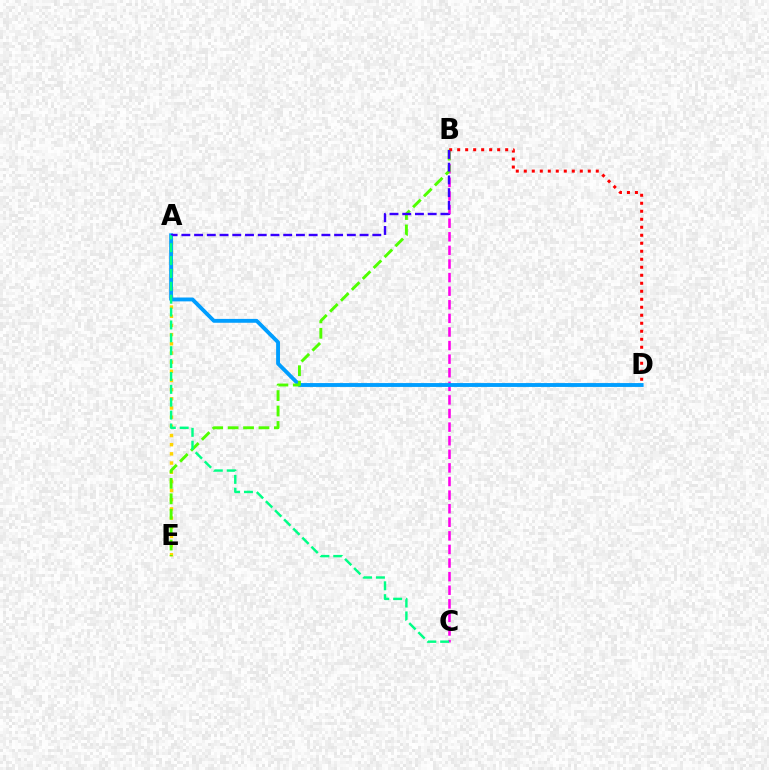{('B', 'C'): [{'color': '#ff00ed', 'line_style': 'dashed', 'thickness': 1.85}], ('A', 'E'): [{'color': '#ffd500', 'line_style': 'dotted', 'thickness': 2.49}], ('A', 'D'): [{'color': '#009eff', 'line_style': 'solid', 'thickness': 2.78}], ('B', 'E'): [{'color': '#4fff00', 'line_style': 'dashed', 'thickness': 2.1}], ('B', 'D'): [{'color': '#ff0000', 'line_style': 'dotted', 'thickness': 2.17}], ('A', 'B'): [{'color': '#3700ff', 'line_style': 'dashed', 'thickness': 1.73}], ('A', 'C'): [{'color': '#00ff86', 'line_style': 'dashed', 'thickness': 1.75}]}